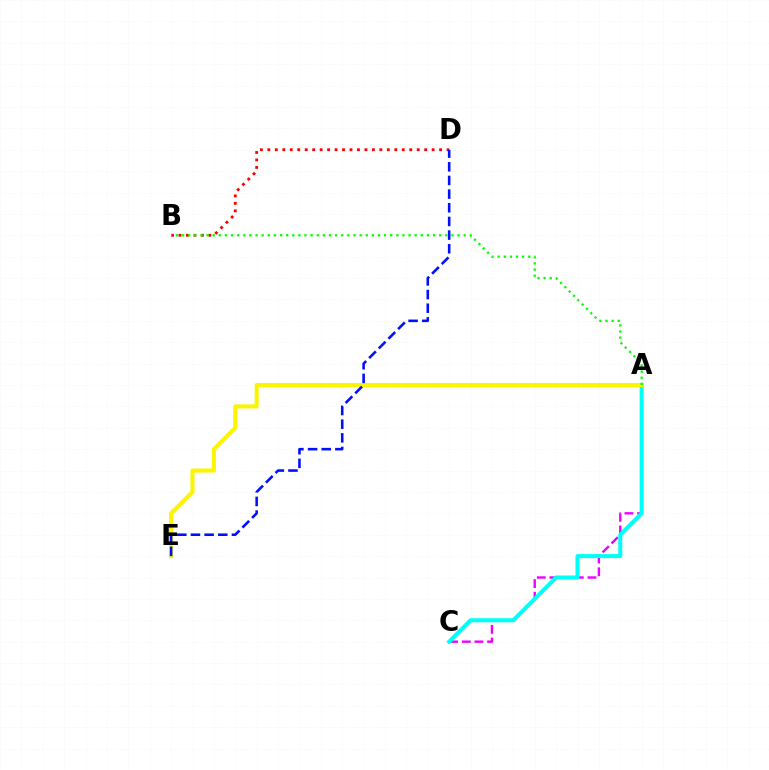{('A', 'C'): [{'color': '#ee00ff', 'line_style': 'dashed', 'thickness': 1.72}, {'color': '#00fff6', 'line_style': 'solid', 'thickness': 2.91}], ('A', 'E'): [{'color': '#fcf500', 'line_style': 'solid', 'thickness': 2.94}], ('B', 'D'): [{'color': '#ff0000', 'line_style': 'dotted', 'thickness': 2.03}], ('D', 'E'): [{'color': '#0010ff', 'line_style': 'dashed', 'thickness': 1.86}], ('A', 'B'): [{'color': '#08ff00', 'line_style': 'dotted', 'thickness': 1.66}]}